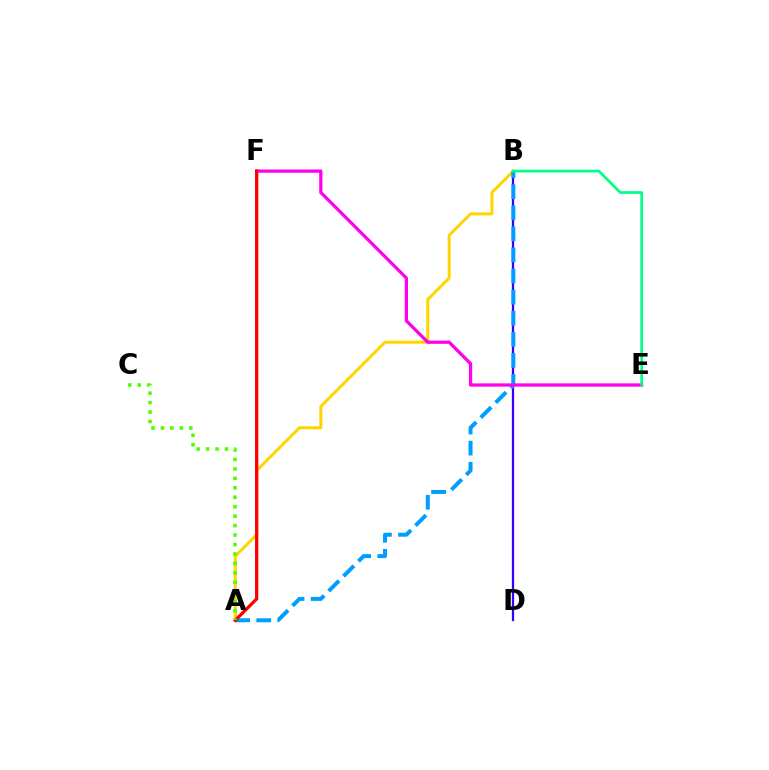{('B', 'D'): [{'color': '#3700ff', 'line_style': 'solid', 'thickness': 1.63}], ('A', 'B'): [{'color': '#ffd500', 'line_style': 'solid', 'thickness': 2.15}, {'color': '#009eff', 'line_style': 'dashed', 'thickness': 2.86}], ('E', 'F'): [{'color': '#ff00ed', 'line_style': 'solid', 'thickness': 2.34}], ('B', 'E'): [{'color': '#00ff86', 'line_style': 'solid', 'thickness': 1.95}], ('A', 'F'): [{'color': '#ff0000', 'line_style': 'solid', 'thickness': 2.34}], ('A', 'C'): [{'color': '#4fff00', 'line_style': 'dotted', 'thickness': 2.57}]}